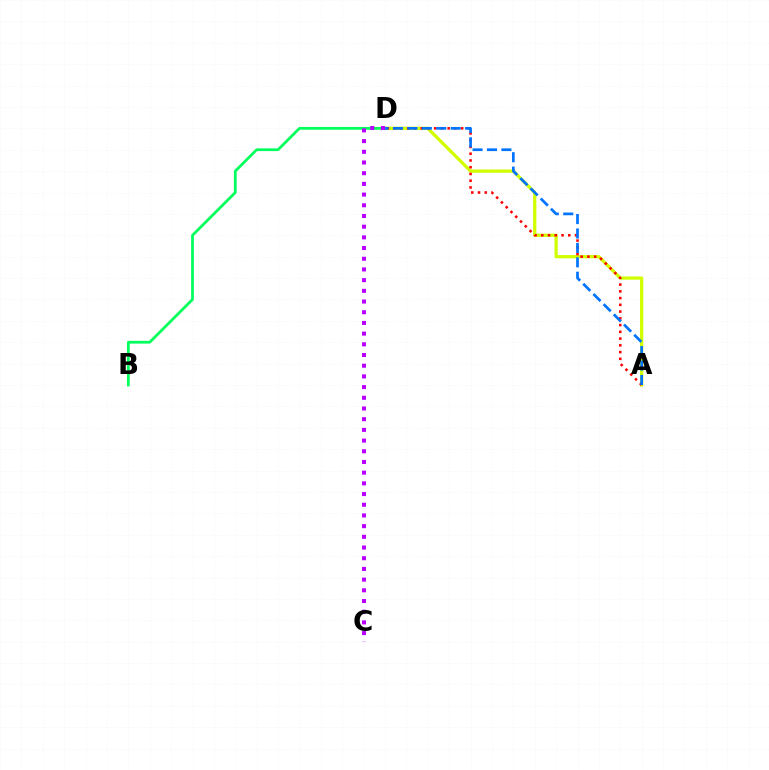{('A', 'D'): [{'color': '#d1ff00', 'line_style': 'solid', 'thickness': 2.34}, {'color': '#ff0000', 'line_style': 'dotted', 'thickness': 1.83}, {'color': '#0074ff', 'line_style': 'dashed', 'thickness': 1.96}], ('B', 'D'): [{'color': '#00ff5c', 'line_style': 'solid', 'thickness': 1.98}], ('C', 'D'): [{'color': '#b900ff', 'line_style': 'dotted', 'thickness': 2.91}]}